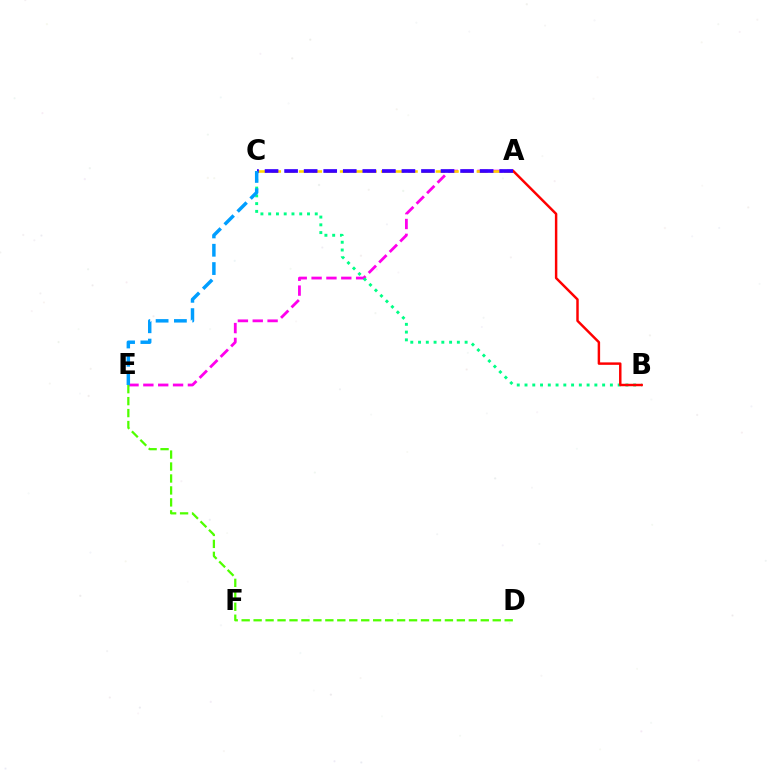{('A', 'E'): [{'color': '#ff00ed', 'line_style': 'dashed', 'thickness': 2.02}], ('B', 'C'): [{'color': '#00ff86', 'line_style': 'dotted', 'thickness': 2.11}], ('A', 'C'): [{'color': '#ffd500', 'line_style': 'dashed', 'thickness': 1.86}, {'color': '#3700ff', 'line_style': 'dashed', 'thickness': 2.66}], ('A', 'B'): [{'color': '#ff0000', 'line_style': 'solid', 'thickness': 1.77}], ('D', 'E'): [{'color': '#4fff00', 'line_style': 'dashed', 'thickness': 1.62}], ('C', 'E'): [{'color': '#009eff', 'line_style': 'dashed', 'thickness': 2.49}]}